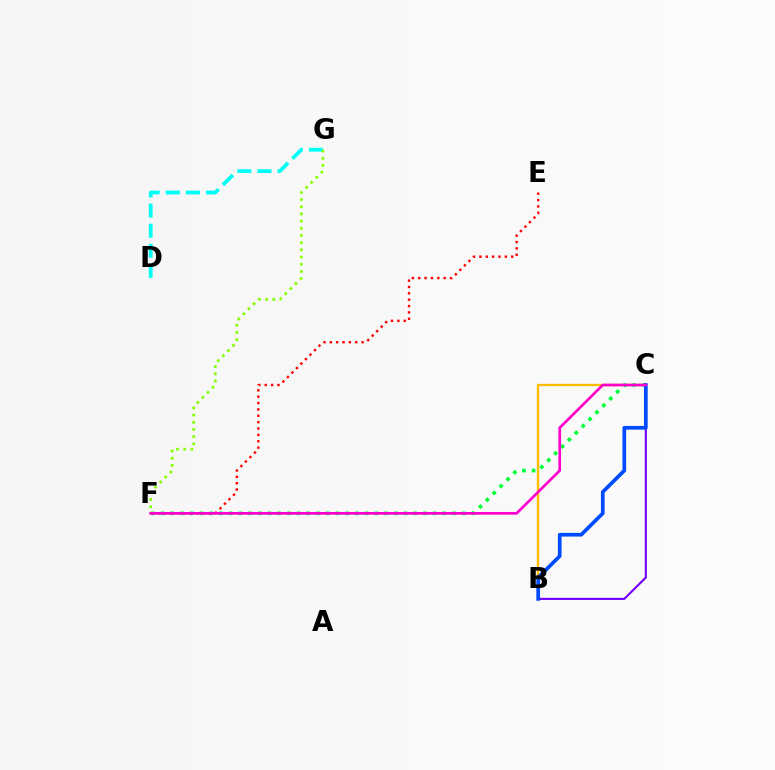{('B', 'C'): [{'color': '#ffbd00', 'line_style': 'solid', 'thickness': 1.68}, {'color': '#7200ff', 'line_style': 'solid', 'thickness': 1.53}, {'color': '#004bff', 'line_style': 'solid', 'thickness': 2.66}], ('C', 'F'): [{'color': '#00ff39', 'line_style': 'dotted', 'thickness': 2.64}, {'color': '#ff00cf', 'line_style': 'solid', 'thickness': 1.93}], ('E', 'F'): [{'color': '#ff0000', 'line_style': 'dotted', 'thickness': 1.73}], ('D', 'G'): [{'color': '#00fff6', 'line_style': 'dashed', 'thickness': 2.73}], ('F', 'G'): [{'color': '#84ff00', 'line_style': 'dotted', 'thickness': 1.95}]}